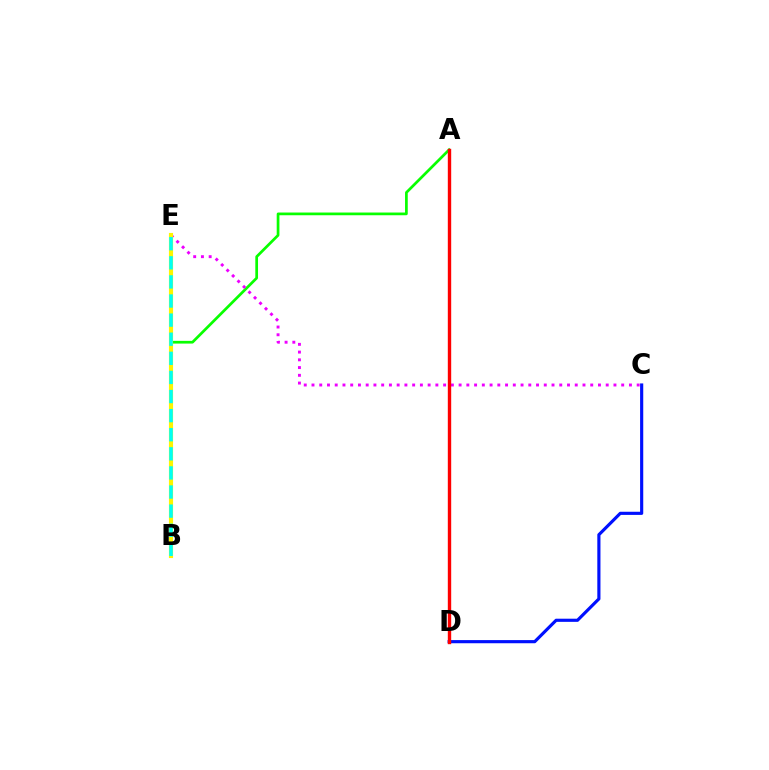{('C', 'D'): [{'color': '#0010ff', 'line_style': 'solid', 'thickness': 2.27}], ('A', 'B'): [{'color': '#08ff00', 'line_style': 'solid', 'thickness': 1.95}], ('C', 'E'): [{'color': '#ee00ff', 'line_style': 'dotted', 'thickness': 2.1}], ('B', 'E'): [{'color': '#fcf500', 'line_style': 'solid', 'thickness': 2.98}, {'color': '#00fff6', 'line_style': 'dashed', 'thickness': 2.59}], ('A', 'D'): [{'color': '#ff0000', 'line_style': 'solid', 'thickness': 2.43}]}